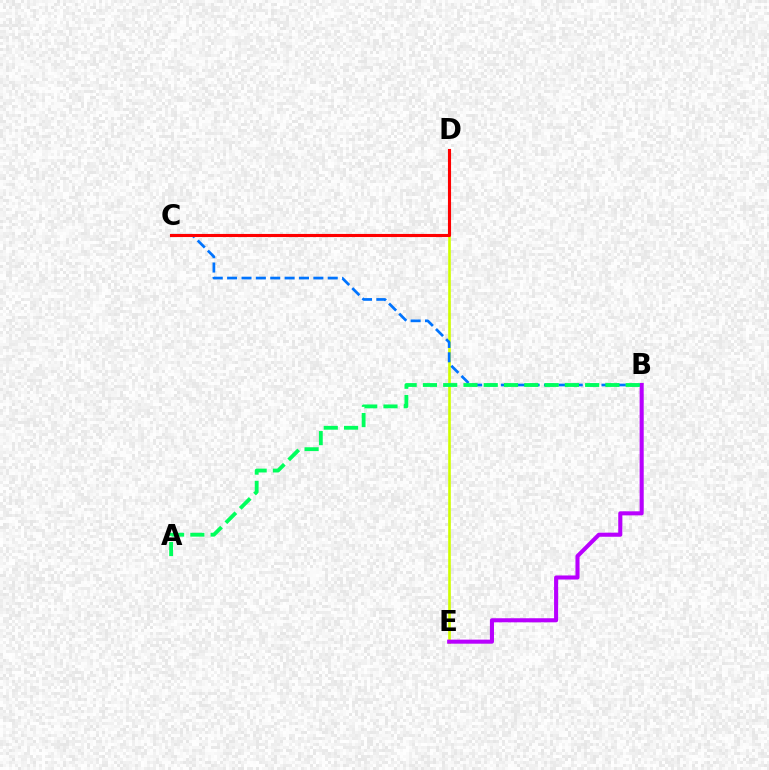{('D', 'E'): [{'color': '#d1ff00', 'line_style': 'solid', 'thickness': 1.89}], ('B', 'C'): [{'color': '#0074ff', 'line_style': 'dashed', 'thickness': 1.95}], ('B', 'E'): [{'color': '#b900ff', 'line_style': 'solid', 'thickness': 2.93}], ('A', 'B'): [{'color': '#00ff5c', 'line_style': 'dashed', 'thickness': 2.75}], ('C', 'D'): [{'color': '#ff0000', 'line_style': 'solid', 'thickness': 2.24}]}